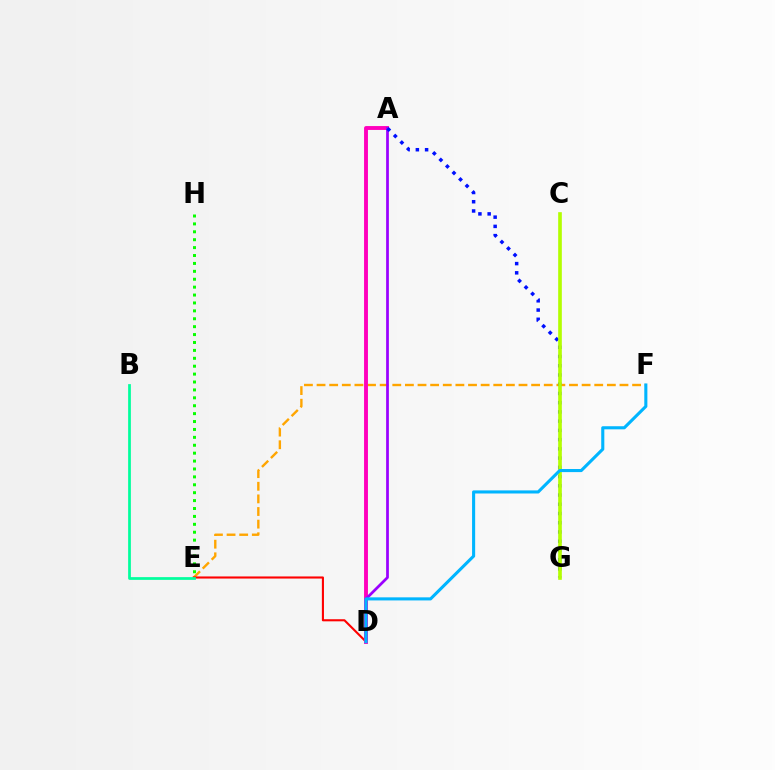{('E', 'F'): [{'color': '#ffa500', 'line_style': 'dashed', 'thickness': 1.71}], ('E', 'H'): [{'color': '#08ff00', 'line_style': 'dotted', 'thickness': 2.15}], ('D', 'E'): [{'color': '#ff0000', 'line_style': 'solid', 'thickness': 1.52}], ('A', 'D'): [{'color': '#ff00bd', 'line_style': 'solid', 'thickness': 2.8}, {'color': '#9b00ff', 'line_style': 'solid', 'thickness': 1.97}], ('A', 'G'): [{'color': '#0010ff', 'line_style': 'dotted', 'thickness': 2.51}], ('C', 'G'): [{'color': '#b3ff00', 'line_style': 'solid', 'thickness': 2.62}], ('D', 'F'): [{'color': '#00b5ff', 'line_style': 'solid', 'thickness': 2.23}], ('B', 'E'): [{'color': '#00ff9d', 'line_style': 'solid', 'thickness': 1.98}]}